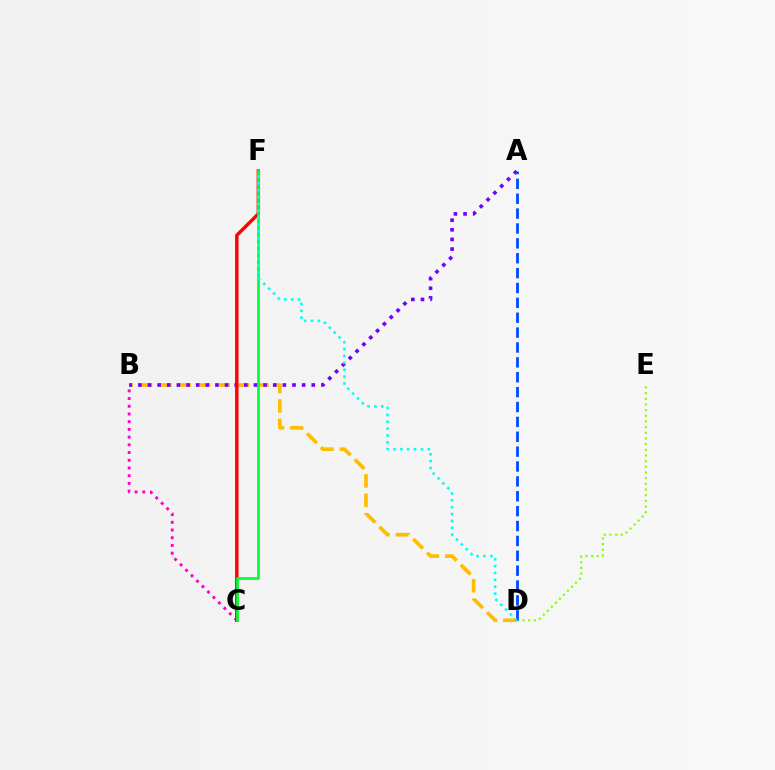{('B', 'D'): [{'color': '#ffbd00', 'line_style': 'dashed', 'thickness': 2.64}], ('B', 'C'): [{'color': '#ff00cf', 'line_style': 'dotted', 'thickness': 2.1}], ('A', 'B'): [{'color': '#7200ff', 'line_style': 'dotted', 'thickness': 2.62}], ('C', 'F'): [{'color': '#ff0000', 'line_style': 'solid', 'thickness': 2.47}, {'color': '#00ff39', 'line_style': 'solid', 'thickness': 1.98}], ('D', 'E'): [{'color': '#84ff00', 'line_style': 'dotted', 'thickness': 1.54}], ('A', 'D'): [{'color': '#004bff', 'line_style': 'dashed', 'thickness': 2.02}], ('D', 'F'): [{'color': '#00fff6', 'line_style': 'dotted', 'thickness': 1.87}]}